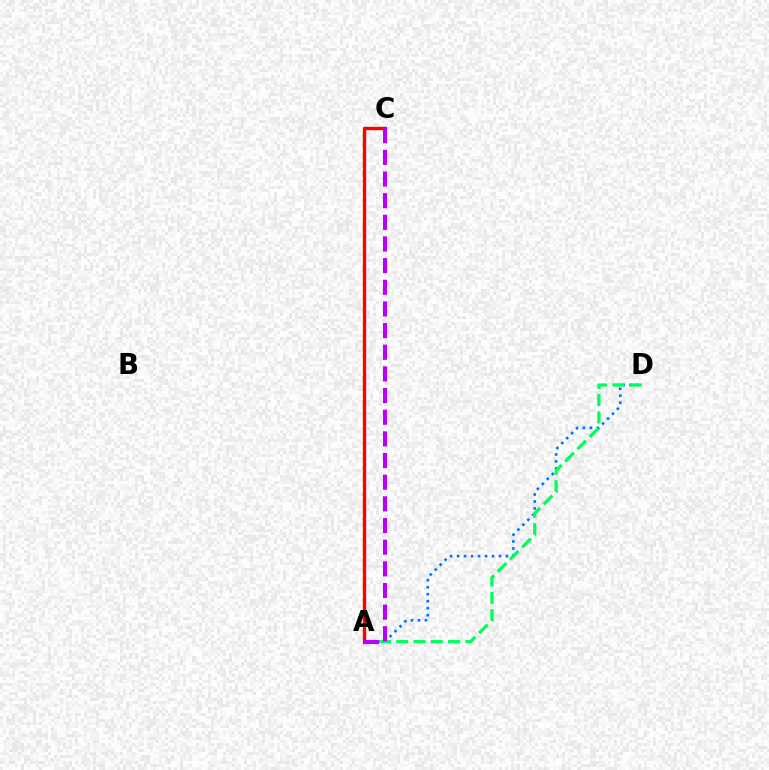{('A', 'D'): [{'color': '#0074ff', 'line_style': 'dotted', 'thickness': 1.9}, {'color': '#00ff5c', 'line_style': 'dashed', 'thickness': 2.35}], ('A', 'C'): [{'color': '#d1ff00', 'line_style': 'dotted', 'thickness': 1.78}, {'color': '#ff0000', 'line_style': 'solid', 'thickness': 2.4}, {'color': '#b900ff', 'line_style': 'dashed', 'thickness': 2.94}]}